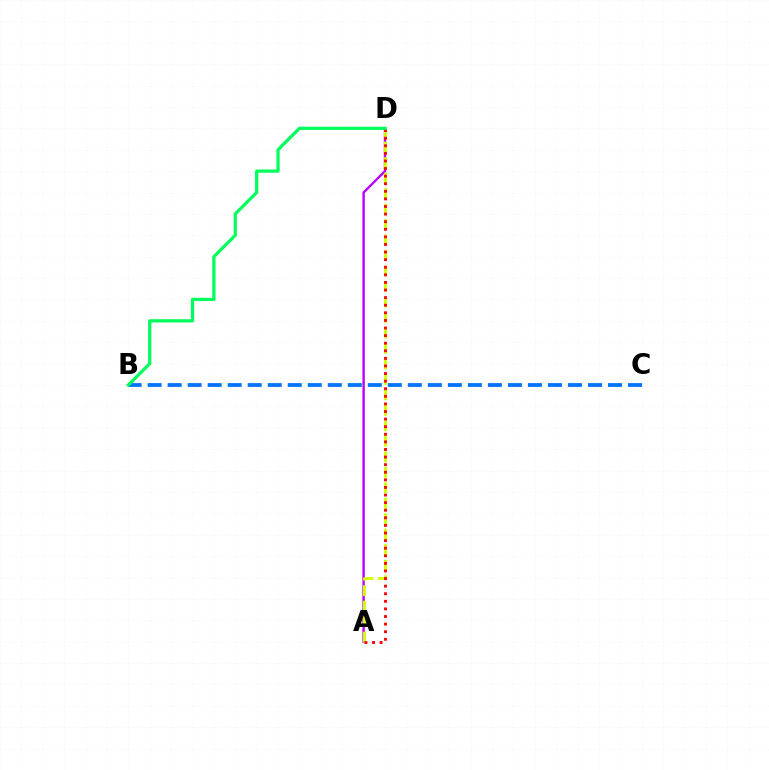{('B', 'C'): [{'color': '#0074ff', 'line_style': 'dashed', 'thickness': 2.72}], ('A', 'D'): [{'color': '#b900ff', 'line_style': 'solid', 'thickness': 1.73}, {'color': '#d1ff00', 'line_style': 'dashed', 'thickness': 2.1}, {'color': '#ff0000', 'line_style': 'dotted', 'thickness': 2.06}], ('B', 'D'): [{'color': '#00ff5c', 'line_style': 'solid', 'thickness': 2.33}]}